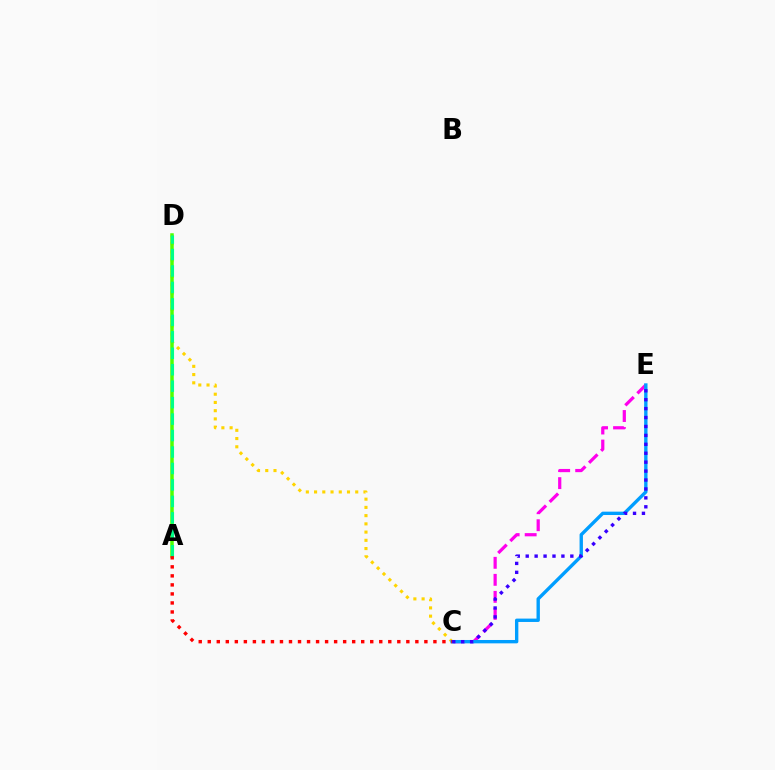{('C', 'D'): [{'color': '#ffd500', 'line_style': 'dotted', 'thickness': 2.24}], ('C', 'E'): [{'color': '#ff00ed', 'line_style': 'dashed', 'thickness': 2.31}, {'color': '#009eff', 'line_style': 'solid', 'thickness': 2.42}, {'color': '#3700ff', 'line_style': 'dotted', 'thickness': 2.42}], ('A', 'D'): [{'color': '#4fff00', 'line_style': 'solid', 'thickness': 2.52}, {'color': '#00ff86', 'line_style': 'dashed', 'thickness': 2.24}], ('A', 'C'): [{'color': '#ff0000', 'line_style': 'dotted', 'thickness': 2.45}]}